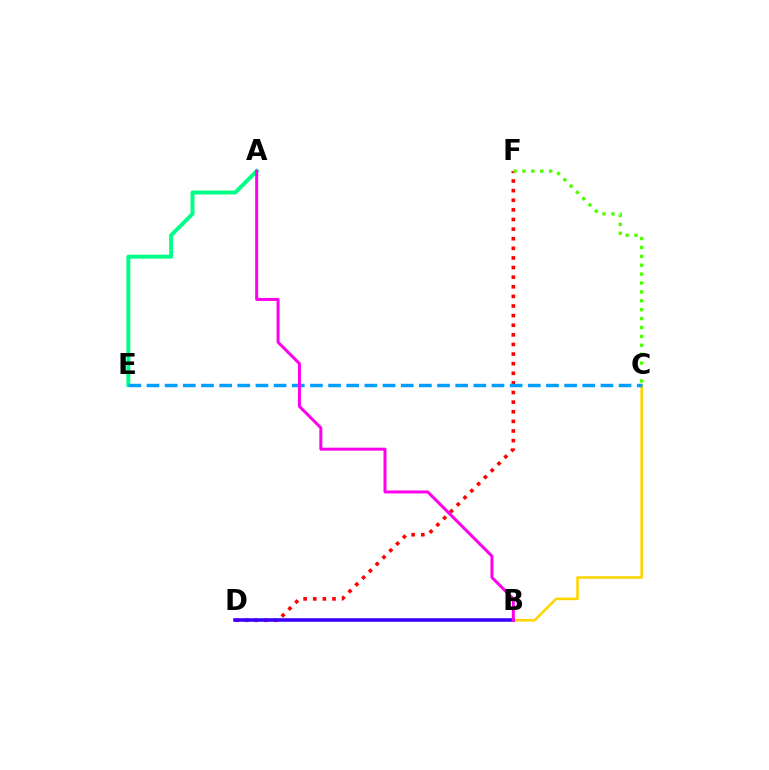{('B', 'C'): [{'color': '#ffd500', 'line_style': 'solid', 'thickness': 1.86}], ('D', 'F'): [{'color': '#ff0000', 'line_style': 'dotted', 'thickness': 2.61}], ('B', 'D'): [{'color': '#3700ff', 'line_style': 'solid', 'thickness': 2.55}], ('C', 'F'): [{'color': '#4fff00', 'line_style': 'dotted', 'thickness': 2.42}], ('A', 'E'): [{'color': '#00ff86', 'line_style': 'solid', 'thickness': 2.84}], ('C', 'E'): [{'color': '#009eff', 'line_style': 'dashed', 'thickness': 2.47}], ('A', 'B'): [{'color': '#ff00ed', 'line_style': 'solid', 'thickness': 2.15}]}